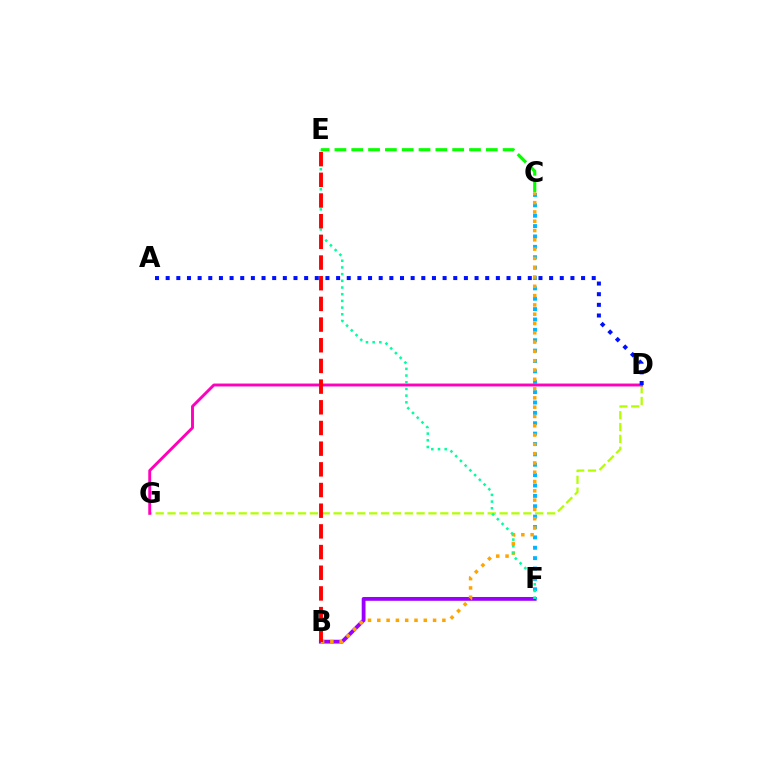{('B', 'F'): [{'color': '#9b00ff', 'line_style': 'solid', 'thickness': 2.74}], ('D', 'G'): [{'color': '#b3ff00', 'line_style': 'dashed', 'thickness': 1.61}, {'color': '#ff00bd', 'line_style': 'solid', 'thickness': 2.09}], ('C', 'E'): [{'color': '#08ff00', 'line_style': 'dashed', 'thickness': 2.29}], ('C', 'F'): [{'color': '#00b5ff', 'line_style': 'dotted', 'thickness': 2.82}], ('A', 'D'): [{'color': '#0010ff', 'line_style': 'dotted', 'thickness': 2.89}], ('B', 'C'): [{'color': '#ffa500', 'line_style': 'dotted', 'thickness': 2.53}], ('E', 'F'): [{'color': '#00ff9d', 'line_style': 'dotted', 'thickness': 1.82}], ('B', 'E'): [{'color': '#ff0000', 'line_style': 'dashed', 'thickness': 2.81}]}